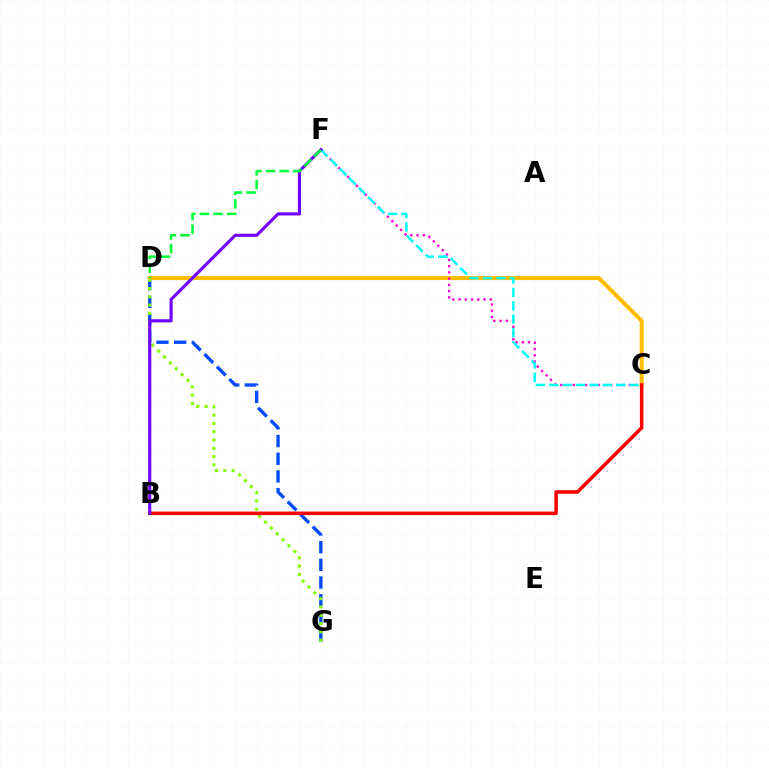{('D', 'G'): [{'color': '#004bff', 'line_style': 'dashed', 'thickness': 2.4}, {'color': '#84ff00', 'line_style': 'dotted', 'thickness': 2.25}], ('C', 'D'): [{'color': '#ffbd00', 'line_style': 'solid', 'thickness': 2.9}], ('C', 'F'): [{'color': '#ff00cf', 'line_style': 'dotted', 'thickness': 1.7}, {'color': '#00fff6', 'line_style': 'dashed', 'thickness': 1.82}], ('B', 'C'): [{'color': '#ff0000', 'line_style': 'solid', 'thickness': 2.55}], ('B', 'F'): [{'color': '#7200ff', 'line_style': 'solid', 'thickness': 2.26}], ('D', 'F'): [{'color': '#00ff39', 'line_style': 'dashed', 'thickness': 1.85}]}